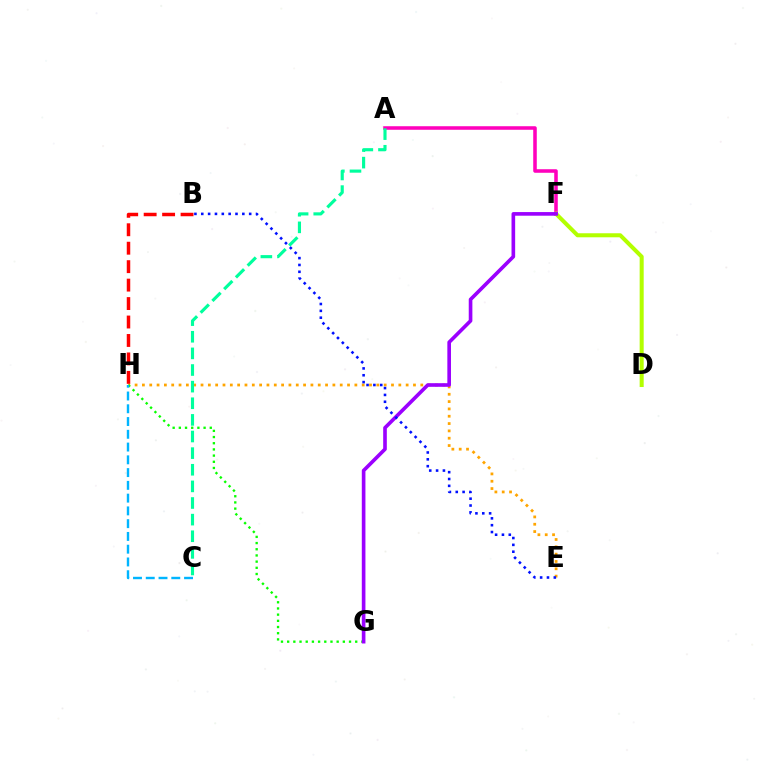{('E', 'H'): [{'color': '#ffa500', 'line_style': 'dotted', 'thickness': 1.99}], ('A', 'F'): [{'color': '#ff00bd', 'line_style': 'solid', 'thickness': 2.55}], ('G', 'H'): [{'color': '#08ff00', 'line_style': 'dotted', 'thickness': 1.68}], ('D', 'F'): [{'color': '#b3ff00', 'line_style': 'solid', 'thickness': 2.9}], ('A', 'C'): [{'color': '#00ff9d', 'line_style': 'dashed', 'thickness': 2.26}], ('B', 'H'): [{'color': '#ff0000', 'line_style': 'dashed', 'thickness': 2.51}], ('C', 'H'): [{'color': '#00b5ff', 'line_style': 'dashed', 'thickness': 1.73}], ('F', 'G'): [{'color': '#9b00ff', 'line_style': 'solid', 'thickness': 2.62}], ('B', 'E'): [{'color': '#0010ff', 'line_style': 'dotted', 'thickness': 1.86}]}